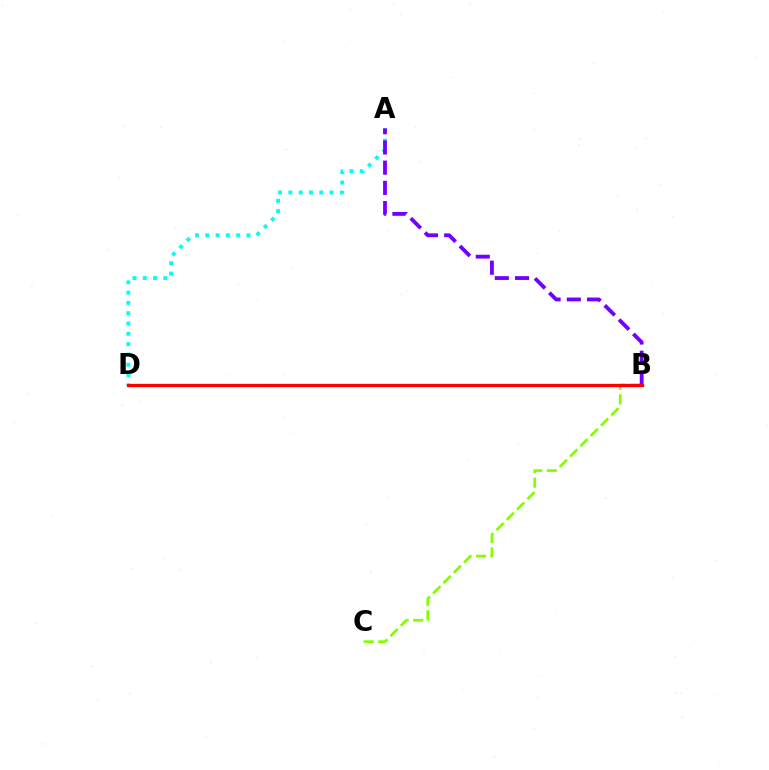{('A', 'D'): [{'color': '#00fff6', 'line_style': 'dotted', 'thickness': 2.8}], ('B', 'C'): [{'color': '#84ff00', 'line_style': 'dashed', 'thickness': 1.98}], ('A', 'B'): [{'color': '#7200ff', 'line_style': 'dashed', 'thickness': 2.75}], ('B', 'D'): [{'color': '#ff0000', 'line_style': 'solid', 'thickness': 2.38}]}